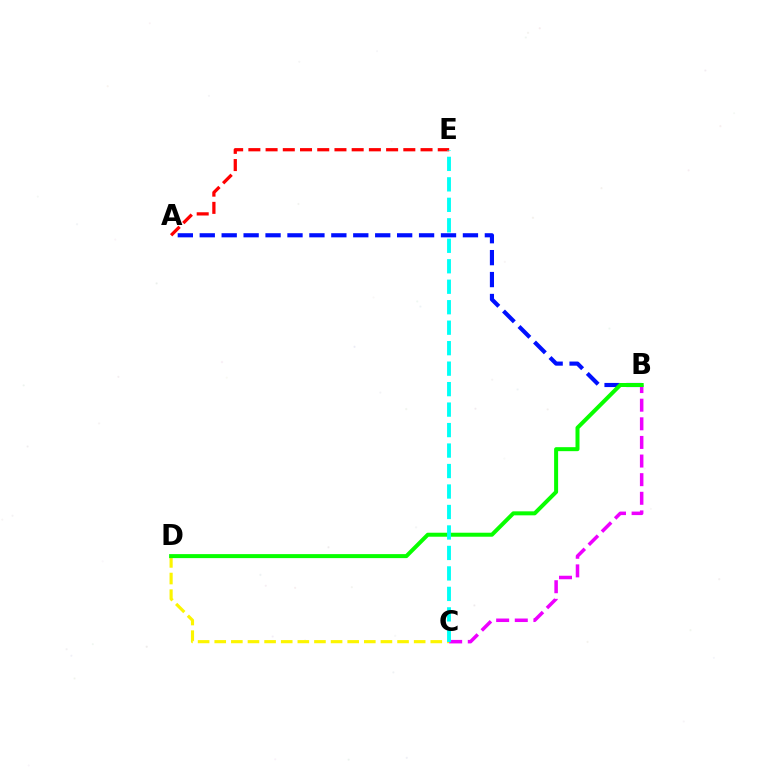{('A', 'B'): [{'color': '#0010ff', 'line_style': 'dashed', 'thickness': 2.98}], ('C', 'D'): [{'color': '#fcf500', 'line_style': 'dashed', 'thickness': 2.26}], ('B', 'C'): [{'color': '#ee00ff', 'line_style': 'dashed', 'thickness': 2.53}], ('B', 'D'): [{'color': '#08ff00', 'line_style': 'solid', 'thickness': 2.88}], ('A', 'E'): [{'color': '#ff0000', 'line_style': 'dashed', 'thickness': 2.34}], ('C', 'E'): [{'color': '#00fff6', 'line_style': 'dashed', 'thickness': 2.78}]}